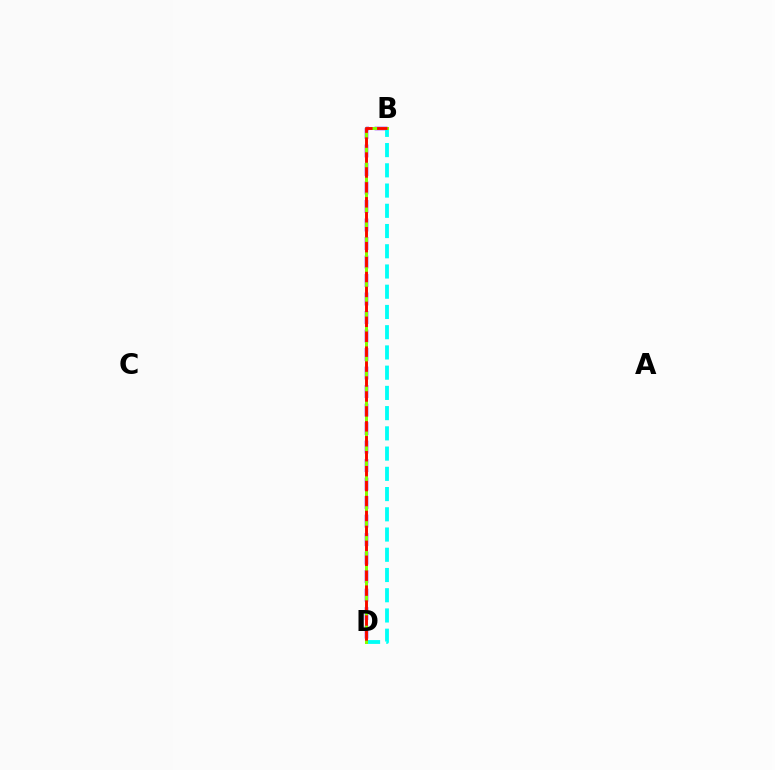{('B', 'D'): [{'color': '#7200ff', 'line_style': 'dashed', 'thickness': 2.51}, {'color': '#00fff6', 'line_style': 'dashed', 'thickness': 2.75}, {'color': '#84ff00', 'line_style': 'solid', 'thickness': 2.17}, {'color': '#ff0000', 'line_style': 'dashed', 'thickness': 2.03}]}